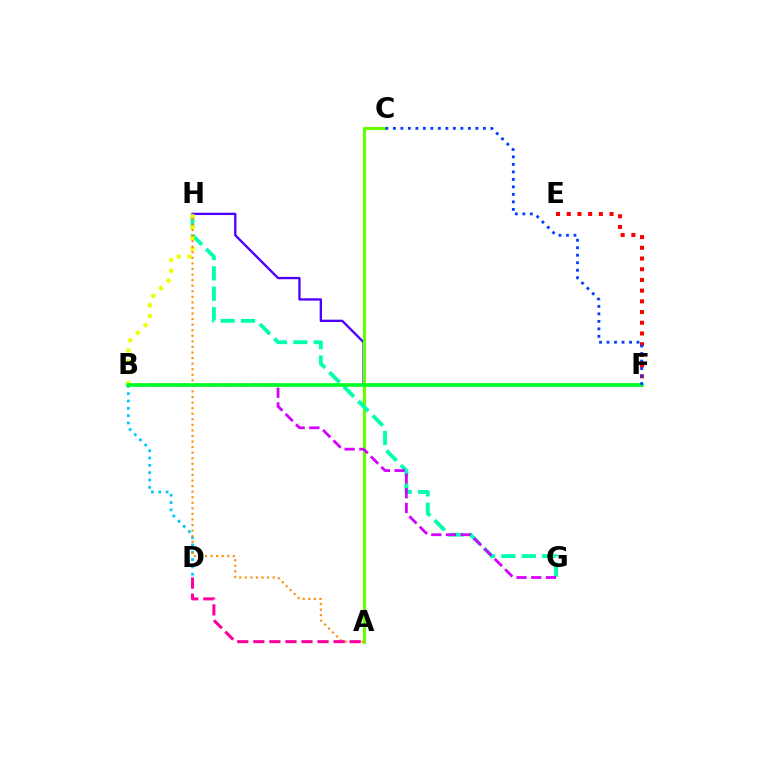{('F', 'H'): [{'color': '#4f00ff', 'line_style': 'solid', 'thickness': 1.67}], ('A', 'C'): [{'color': '#66ff00', 'line_style': 'solid', 'thickness': 2.24}], ('G', 'H'): [{'color': '#00ffaf', 'line_style': 'dashed', 'thickness': 2.77}], ('E', 'F'): [{'color': '#ff0000', 'line_style': 'dotted', 'thickness': 2.91}], ('B', 'D'): [{'color': '#00c7ff', 'line_style': 'dotted', 'thickness': 1.99}], ('B', 'H'): [{'color': '#eeff00', 'line_style': 'dotted', 'thickness': 2.94}], ('A', 'H'): [{'color': '#ff8800', 'line_style': 'dotted', 'thickness': 1.51}], ('B', 'G'): [{'color': '#d600ff', 'line_style': 'dashed', 'thickness': 2.0}], ('A', 'D'): [{'color': '#ff00a0', 'line_style': 'dashed', 'thickness': 2.18}], ('B', 'F'): [{'color': '#00ff27', 'line_style': 'solid', 'thickness': 2.64}], ('C', 'F'): [{'color': '#003fff', 'line_style': 'dotted', 'thickness': 2.04}]}